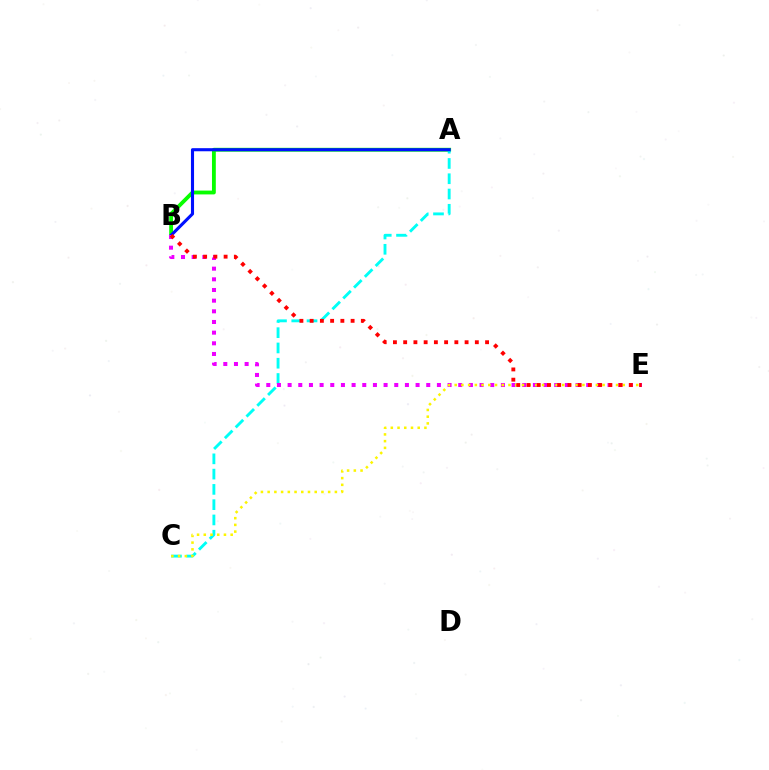{('A', 'B'): [{'color': '#08ff00', 'line_style': 'solid', 'thickness': 2.76}, {'color': '#0010ff', 'line_style': 'solid', 'thickness': 2.23}], ('A', 'C'): [{'color': '#00fff6', 'line_style': 'dashed', 'thickness': 2.07}], ('B', 'E'): [{'color': '#ee00ff', 'line_style': 'dotted', 'thickness': 2.9}, {'color': '#ff0000', 'line_style': 'dotted', 'thickness': 2.78}], ('C', 'E'): [{'color': '#fcf500', 'line_style': 'dotted', 'thickness': 1.83}]}